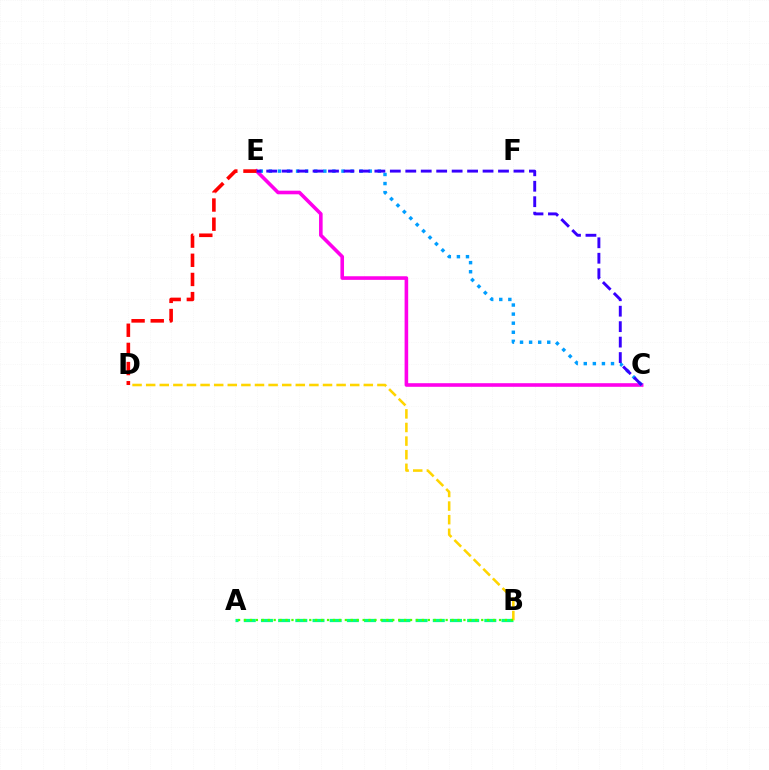{('C', 'E'): [{'color': '#ff00ed', 'line_style': 'solid', 'thickness': 2.59}, {'color': '#009eff', 'line_style': 'dotted', 'thickness': 2.47}, {'color': '#3700ff', 'line_style': 'dashed', 'thickness': 2.1}], ('A', 'B'): [{'color': '#00ff86', 'line_style': 'dashed', 'thickness': 2.33}, {'color': '#4fff00', 'line_style': 'dotted', 'thickness': 1.61}], ('D', 'E'): [{'color': '#ff0000', 'line_style': 'dashed', 'thickness': 2.6}], ('B', 'D'): [{'color': '#ffd500', 'line_style': 'dashed', 'thickness': 1.85}]}